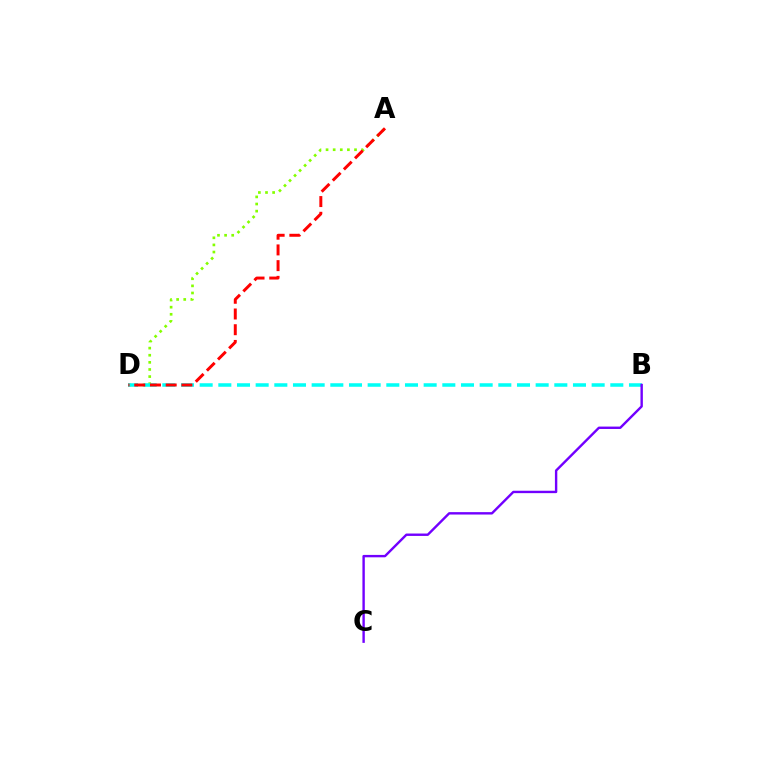{('A', 'D'): [{'color': '#84ff00', 'line_style': 'dotted', 'thickness': 1.93}, {'color': '#ff0000', 'line_style': 'dashed', 'thickness': 2.14}], ('B', 'D'): [{'color': '#00fff6', 'line_style': 'dashed', 'thickness': 2.54}], ('B', 'C'): [{'color': '#7200ff', 'line_style': 'solid', 'thickness': 1.73}]}